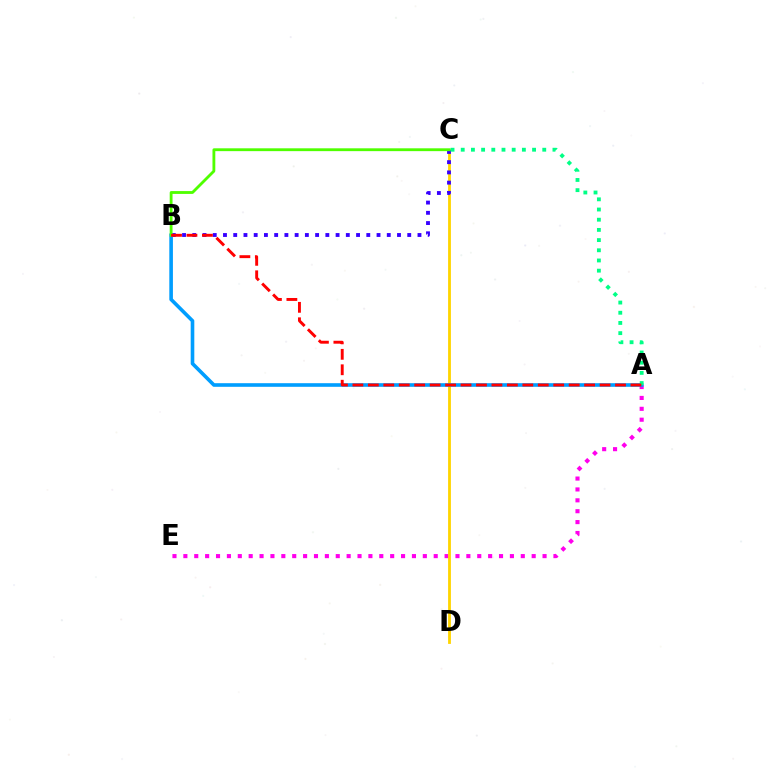{('A', 'E'): [{'color': '#ff00ed', 'line_style': 'dotted', 'thickness': 2.96}], ('C', 'D'): [{'color': '#ffd500', 'line_style': 'solid', 'thickness': 2.03}], ('B', 'C'): [{'color': '#3700ff', 'line_style': 'dotted', 'thickness': 2.78}, {'color': '#4fff00', 'line_style': 'solid', 'thickness': 2.04}], ('A', 'B'): [{'color': '#009eff', 'line_style': 'solid', 'thickness': 2.6}, {'color': '#ff0000', 'line_style': 'dashed', 'thickness': 2.1}], ('A', 'C'): [{'color': '#00ff86', 'line_style': 'dotted', 'thickness': 2.77}]}